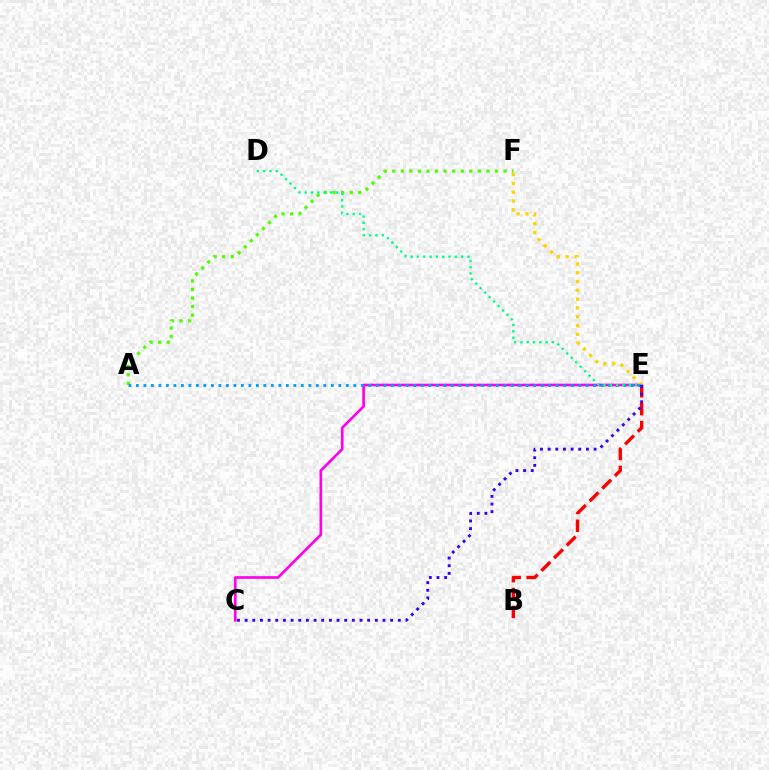{('B', 'E'): [{'color': '#ff0000', 'line_style': 'dashed', 'thickness': 2.43}], ('A', 'F'): [{'color': '#4fff00', 'line_style': 'dotted', 'thickness': 2.33}], ('C', 'E'): [{'color': '#ff00ed', 'line_style': 'solid', 'thickness': 1.92}, {'color': '#3700ff', 'line_style': 'dotted', 'thickness': 2.08}], ('E', 'F'): [{'color': '#ffd500', 'line_style': 'dotted', 'thickness': 2.39}], ('A', 'E'): [{'color': '#009eff', 'line_style': 'dotted', 'thickness': 2.04}], ('D', 'E'): [{'color': '#00ff86', 'line_style': 'dotted', 'thickness': 1.71}]}